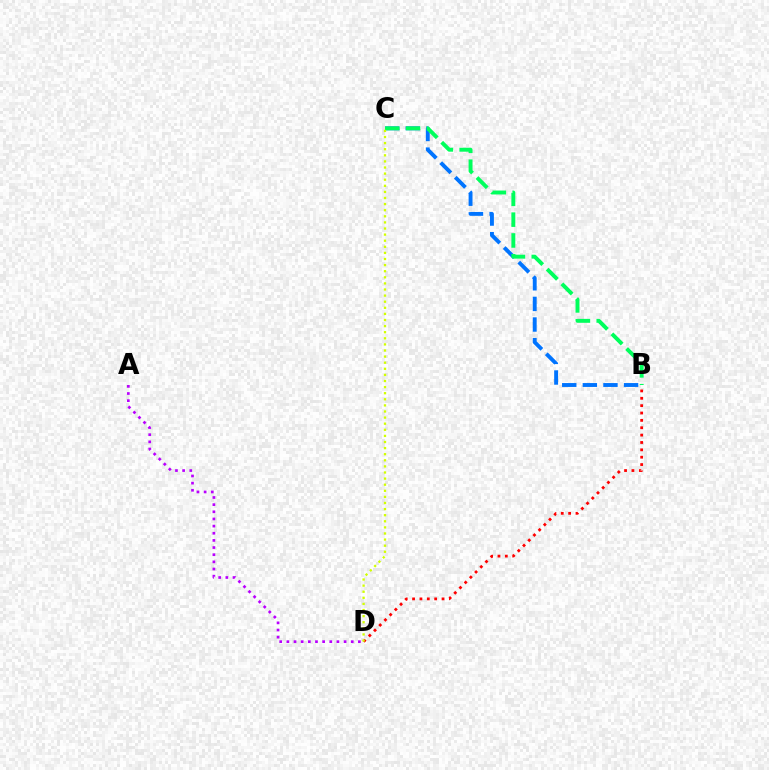{('B', 'C'): [{'color': '#0074ff', 'line_style': 'dashed', 'thickness': 2.8}, {'color': '#00ff5c', 'line_style': 'dashed', 'thickness': 2.83}], ('A', 'D'): [{'color': '#b900ff', 'line_style': 'dotted', 'thickness': 1.94}], ('B', 'D'): [{'color': '#ff0000', 'line_style': 'dotted', 'thickness': 2.0}], ('C', 'D'): [{'color': '#d1ff00', 'line_style': 'dotted', 'thickness': 1.66}]}